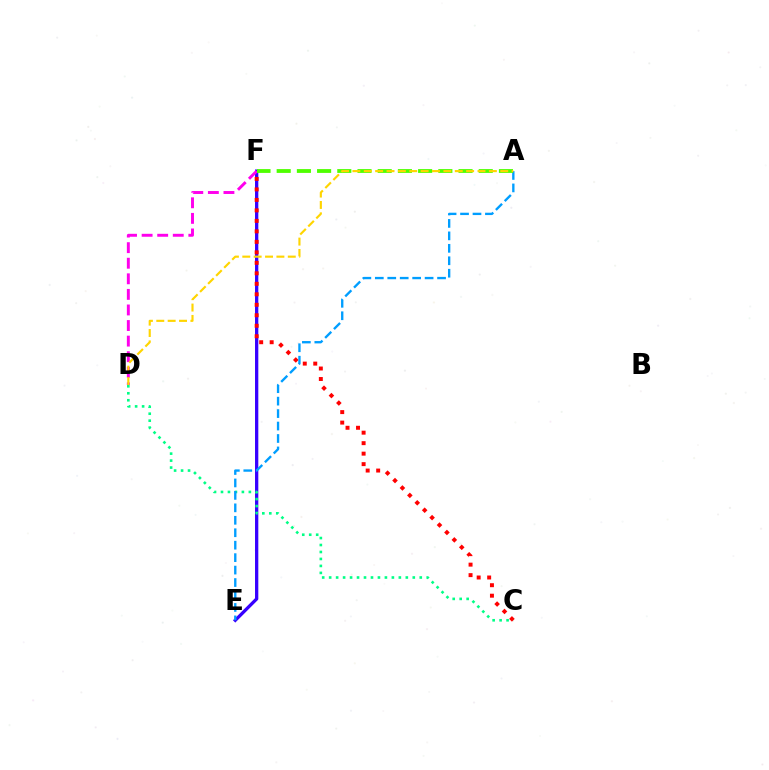{('E', 'F'): [{'color': '#3700ff', 'line_style': 'solid', 'thickness': 2.37}], ('C', 'F'): [{'color': '#ff0000', 'line_style': 'dotted', 'thickness': 2.85}], ('C', 'D'): [{'color': '#00ff86', 'line_style': 'dotted', 'thickness': 1.89}], ('D', 'F'): [{'color': '#ff00ed', 'line_style': 'dashed', 'thickness': 2.12}], ('A', 'E'): [{'color': '#009eff', 'line_style': 'dashed', 'thickness': 1.69}], ('A', 'F'): [{'color': '#4fff00', 'line_style': 'dashed', 'thickness': 2.74}], ('A', 'D'): [{'color': '#ffd500', 'line_style': 'dashed', 'thickness': 1.55}]}